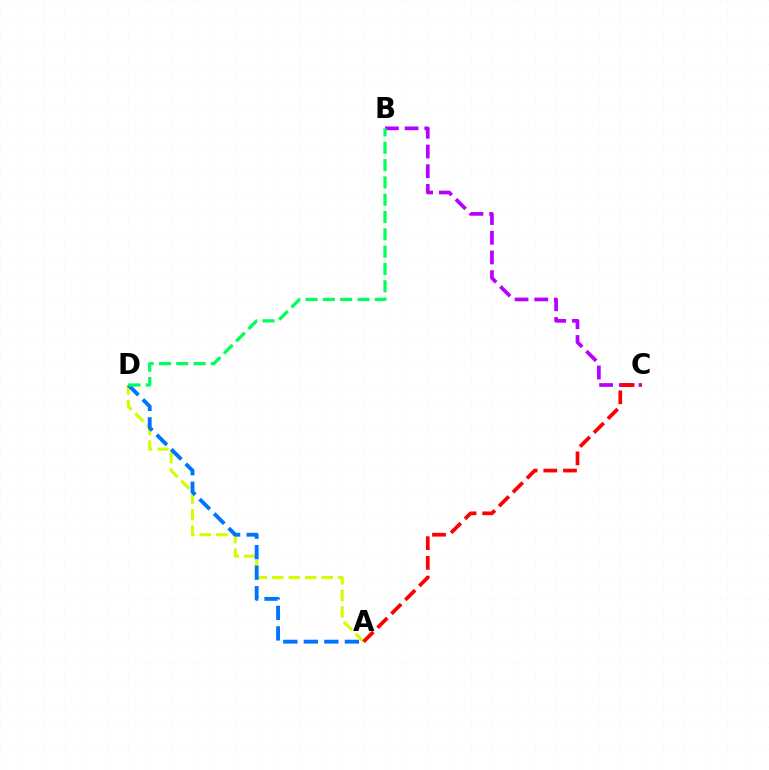{('B', 'C'): [{'color': '#b900ff', 'line_style': 'dashed', 'thickness': 2.68}], ('A', 'D'): [{'color': '#d1ff00', 'line_style': 'dashed', 'thickness': 2.24}, {'color': '#0074ff', 'line_style': 'dashed', 'thickness': 2.79}], ('A', 'C'): [{'color': '#ff0000', 'line_style': 'dashed', 'thickness': 2.68}], ('B', 'D'): [{'color': '#00ff5c', 'line_style': 'dashed', 'thickness': 2.35}]}